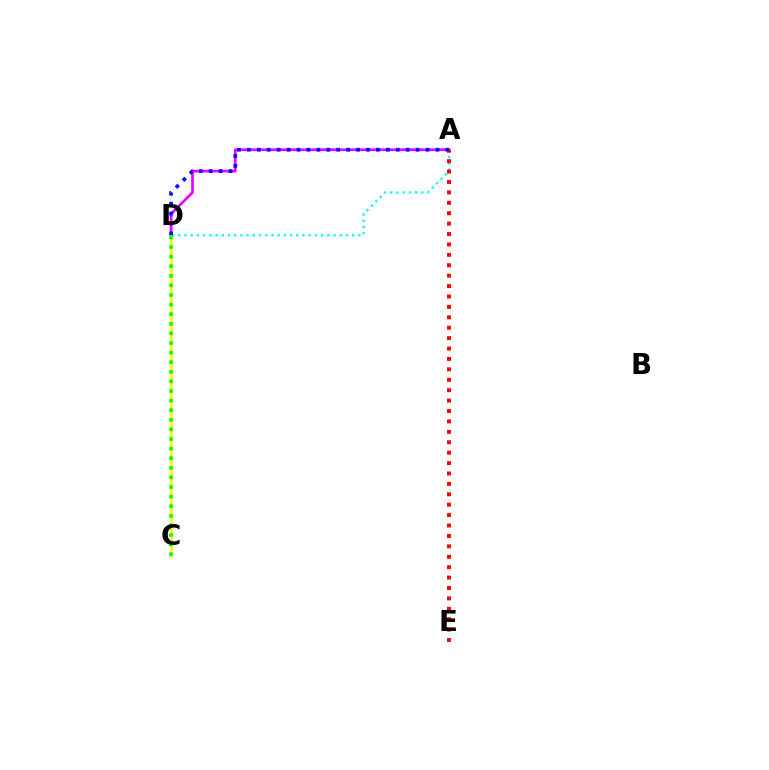{('A', 'D'): [{'color': '#ee00ff', 'line_style': 'solid', 'thickness': 1.94}, {'color': '#00fff6', 'line_style': 'dotted', 'thickness': 1.69}, {'color': '#0010ff', 'line_style': 'dotted', 'thickness': 2.7}], ('A', 'E'): [{'color': '#ff0000', 'line_style': 'dotted', 'thickness': 2.83}], ('C', 'D'): [{'color': '#fcf500', 'line_style': 'solid', 'thickness': 1.89}, {'color': '#08ff00', 'line_style': 'dotted', 'thickness': 2.61}]}